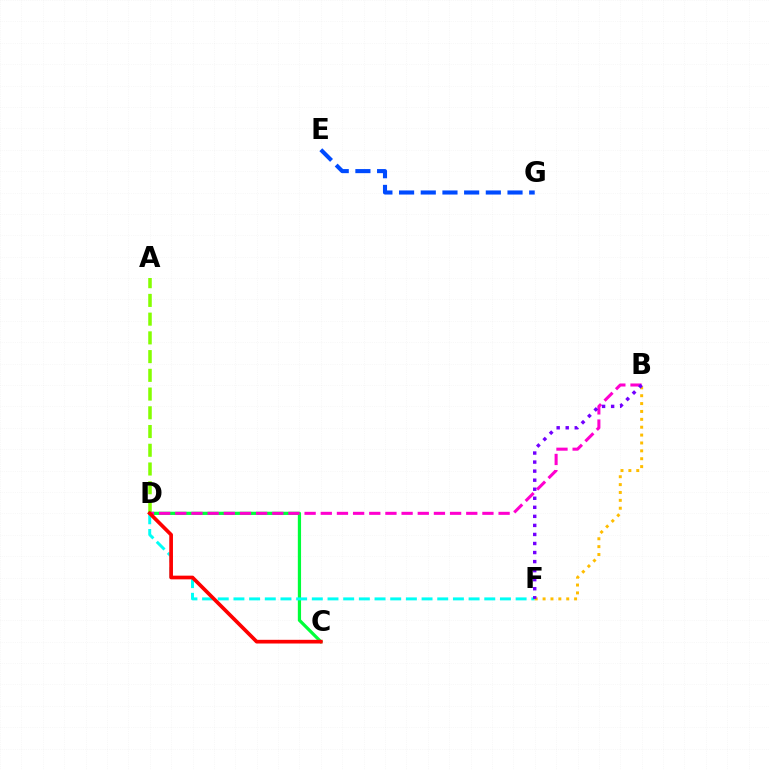{('A', 'D'): [{'color': '#84ff00', 'line_style': 'dashed', 'thickness': 2.54}], ('C', 'D'): [{'color': '#00ff39', 'line_style': 'solid', 'thickness': 2.32}, {'color': '#ff0000', 'line_style': 'solid', 'thickness': 2.66}], ('D', 'F'): [{'color': '#00fff6', 'line_style': 'dashed', 'thickness': 2.13}], ('B', 'D'): [{'color': '#ff00cf', 'line_style': 'dashed', 'thickness': 2.2}], ('B', 'F'): [{'color': '#ffbd00', 'line_style': 'dotted', 'thickness': 2.14}, {'color': '#7200ff', 'line_style': 'dotted', 'thickness': 2.46}], ('E', 'G'): [{'color': '#004bff', 'line_style': 'dashed', 'thickness': 2.95}]}